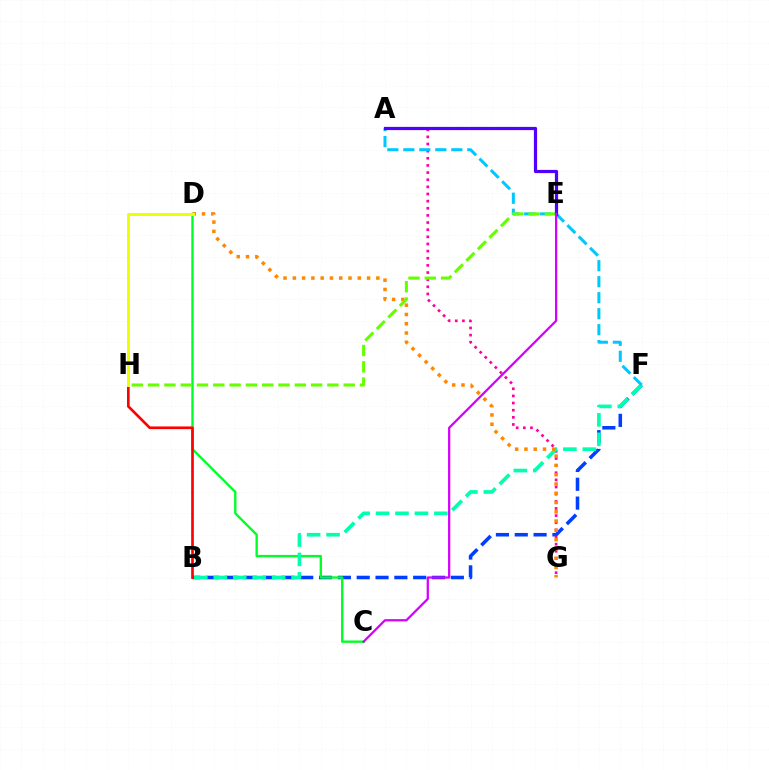{('B', 'F'): [{'color': '#003fff', 'line_style': 'dashed', 'thickness': 2.56}, {'color': '#00ffaf', 'line_style': 'dashed', 'thickness': 2.64}], ('A', 'G'): [{'color': '#ff00a0', 'line_style': 'dotted', 'thickness': 1.94}], ('C', 'D'): [{'color': '#00ff27', 'line_style': 'solid', 'thickness': 1.71}], ('A', 'F'): [{'color': '#00c7ff', 'line_style': 'dashed', 'thickness': 2.17}], ('D', 'G'): [{'color': '#ff8800', 'line_style': 'dotted', 'thickness': 2.52}], ('E', 'H'): [{'color': '#66ff00', 'line_style': 'dashed', 'thickness': 2.21}], ('A', 'E'): [{'color': '#4f00ff', 'line_style': 'solid', 'thickness': 2.32}], ('B', 'H'): [{'color': '#ff0000', 'line_style': 'solid', 'thickness': 1.92}], ('C', 'E'): [{'color': '#d600ff', 'line_style': 'solid', 'thickness': 1.63}], ('D', 'H'): [{'color': '#eeff00', 'line_style': 'solid', 'thickness': 2.16}]}